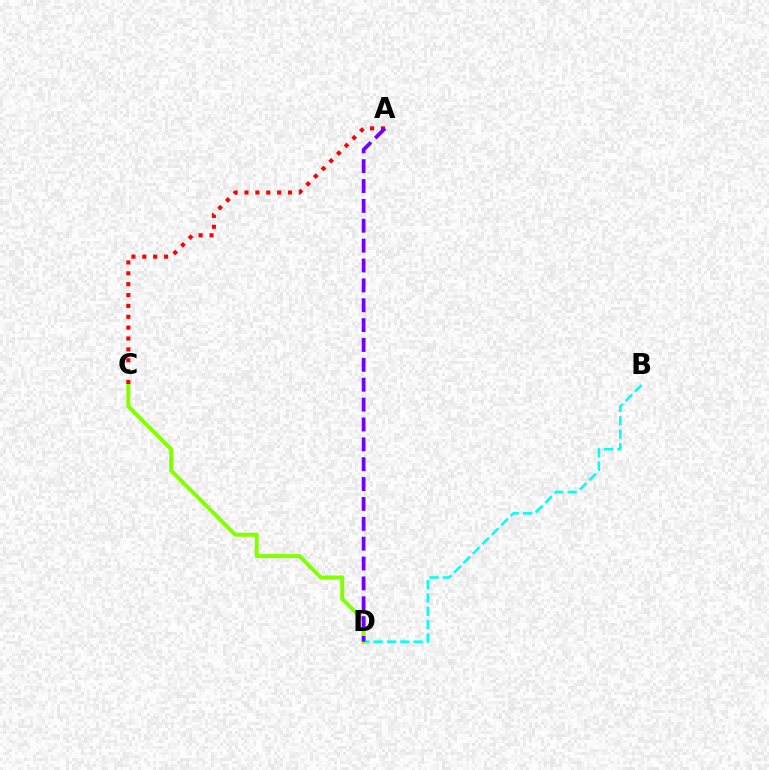{('B', 'D'): [{'color': '#00fff6', 'line_style': 'dashed', 'thickness': 1.81}], ('C', 'D'): [{'color': '#84ff00', 'line_style': 'solid', 'thickness': 2.88}], ('A', 'C'): [{'color': '#ff0000', 'line_style': 'dotted', 'thickness': 2.95}], ('A', 'D'): [{'color': '#7200ff', 'line_style': 'dashed', 'thickness': 2.7}]}